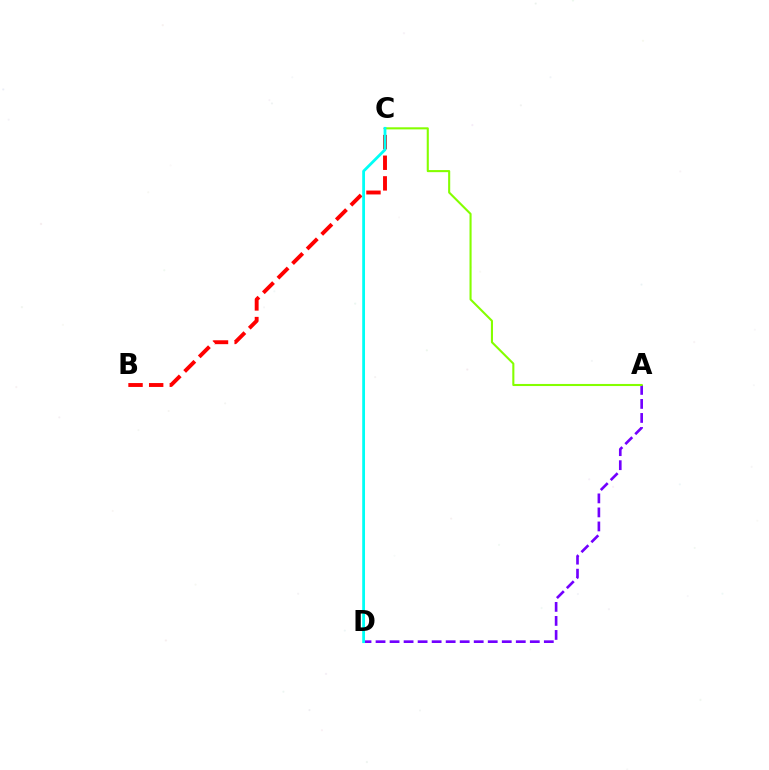{('B', 'C'): [{'color': '#ff0000', 'line_style': 'dashed', 'thickness': 2.8}], ('A', 'D'): [{'color': '#7200ff', 'line_style': 'dashed', 'thickness': 1.91}], ('A', 'C'): [{'color': '#84ff00', 'line_style': 'solid', 'thickness': 1.51}], ('C', 'D'): [{'color': '#00fff6', 'line_style': 'solid', 'thickness': 2.01}]}